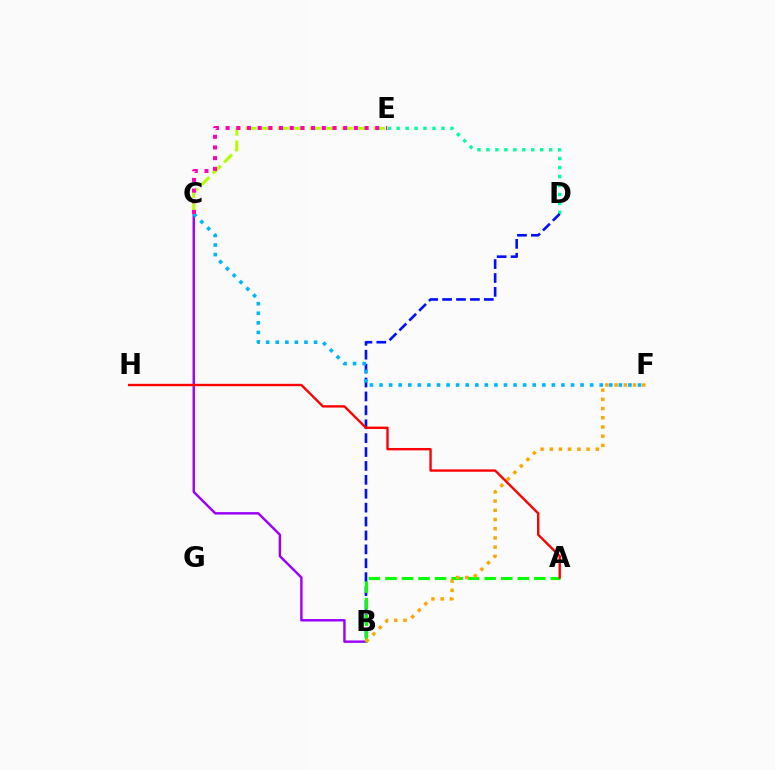{('C', 'E'): [{'color': '#b3ff00', 'line_style': 'dashed', 'thickness': 2.18}, {'color': '#ff00bd', 'line_style': 'dotted', 'thickness': 2.9}], ('B', 'C'): [{'color': '#9b00ff', 'line_style': 'solid', 'thickness': 1.75}], ('D', 'E'): [{'color': '#00ff9d', 'line_style': 'dotted', 'thickness': 2.44}], ('B', 'D'): [{'color': '#0010ff', 'line_style': 'dashed', 'thickness': 1.89}], ('C', 'F'): [{'color': '#00b5ff', 'line_style': 'dotted', 'thickness': 2.6}], ('A', 'B'): [{'color': '#08ff00', 'line_style': 'dashed', 'thickness': 2.25}], ('B', 'F'): [{'color': '#ffa500', 'line_style': 'dotted', 'thickness': 2.5}], ('A', 'H'): [{'color': '#ff0000', 'line_style': 'solid', 'thickness': 1.71}]}